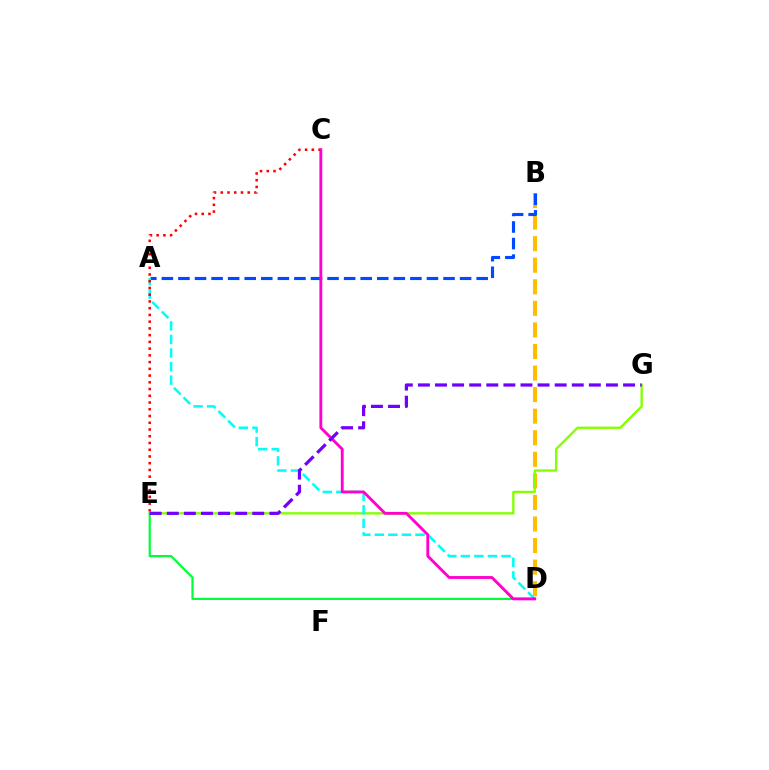{('B', 'D'): [{'color': '#ffbd00', 'line_style': 'dashed', 'thickness': 2.93}], ('E', 'G'): [{'color': '#84ff00', 'line_style': 'solid', 'thickness': 1.69}, {'color': '#7200ff', 'line_style': 'dashed', 'thickness': 2.32}], ('A', 'B'): [{'color': '#004bff', 'line_style': 'dashed', 'thickness': 2.25}], ('A', 'D'): [{'color': '#00fff6', 'line_style': 'dashed', 'thickness': 1.84}], ('D', 'E'): [{'color': '#00ff39', 'line_style': 'solid', 'thickness': 1.6}], ('C', 'E'): [{'color': '#ff0000', 'line_style': 'dotted', 'thickness': 1.83}], ('C', 'D'): [{'color': '#ff00cf', 'line_style': 'solid', 'thickness': 2.06}]}